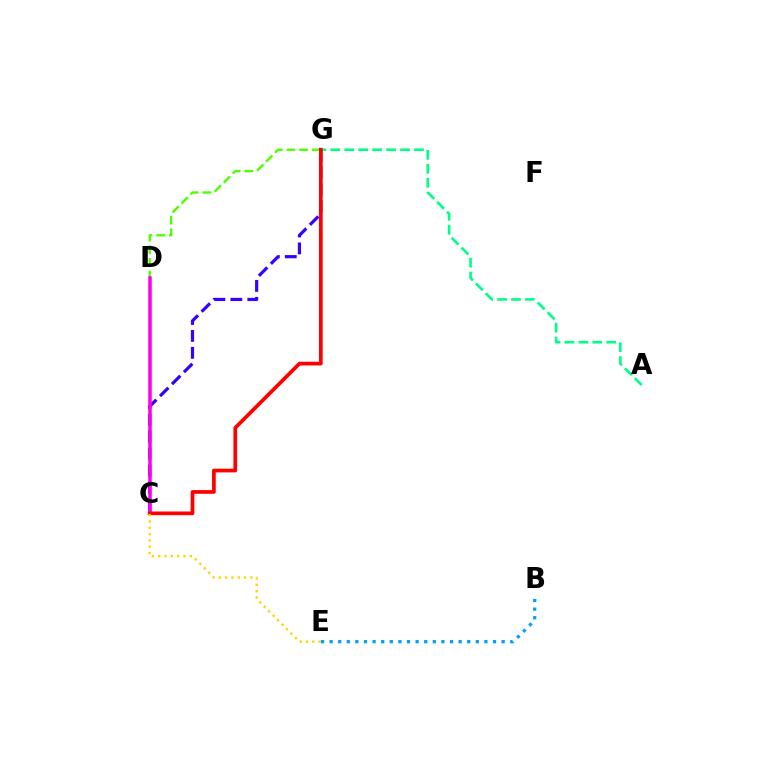{('A', 'G'): [{'color': '#00ff86', 'line_style': 'dashed', 'thickness': 1.89}], ('D', 'G'): [{'color': '#4fff00', 'line_style': 'dashed', 'thickness': 1.73}], ('C', 'G'): [{'color': '#3700ff', 'line_style': 'dashed', 'thickness': 2.3}, {'color': '#ff0000', 'line_style': 'solid', 'thickness': 2.67}], ('C', 'D'): [{'color': '#ff00ed', 'line_style': 'solid', 'thickness': 2.53}], ('B', 'E'): [{'color': '#009eff', 'line_style': 'dotted', 'thickness': 2.34}], ('C', 'E'): [{'color': '#ffd500', 'line_style': 'dotted', 'thickness': 1.72}]}